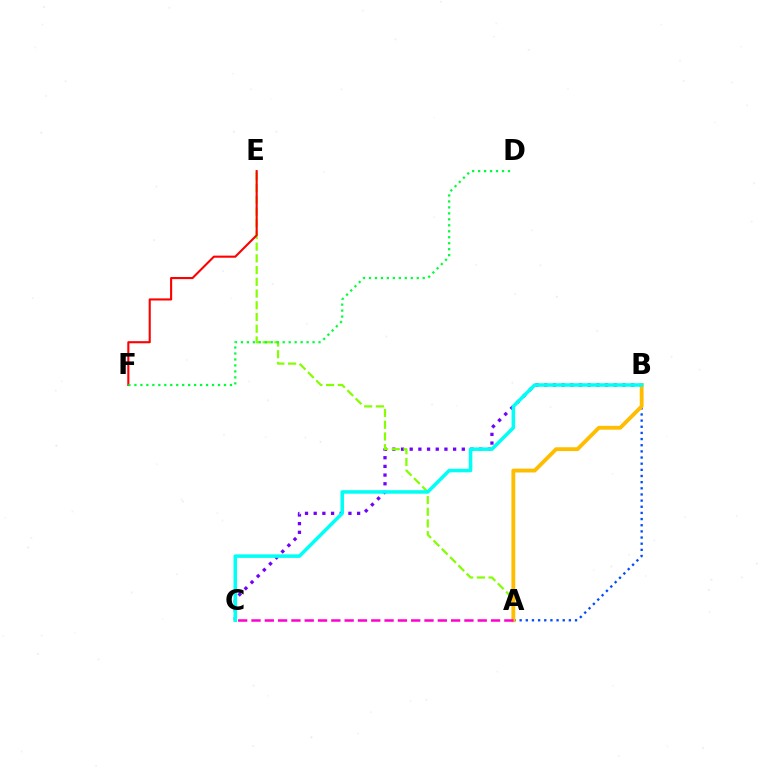{('A', 'B'): [{'color': '#004bff', 'line_style': 'dotted', 'thickness': 1.67}, {'color': '#ffbd00', 'line_style': 'solid', 'thickness': 2.77}], ('B', 'C'): [{'color': '#7200ff', 'line_style': 'dotted', 'thickness': 2.36}, {'color': '#00fff6', 'line_style': 'solid', 'thickness': 2.54}], ('A', 'E'): [{'color': '#84ff00', 'line_style': 'dashed', 'thickness': 1.59}], ('A', 'C'): [{'color': '#ff00cf', 'line_style': 'dashed', 'thickness': 1.81}], ('E', 'F'): [{'color': '#ff0000', 'line_style': 'solid', 'thickness': 1.52}], ('D', 'F'): [{'color': '#00ff39', 'line_style': 'dotted', 'thickness': 1.62}]}